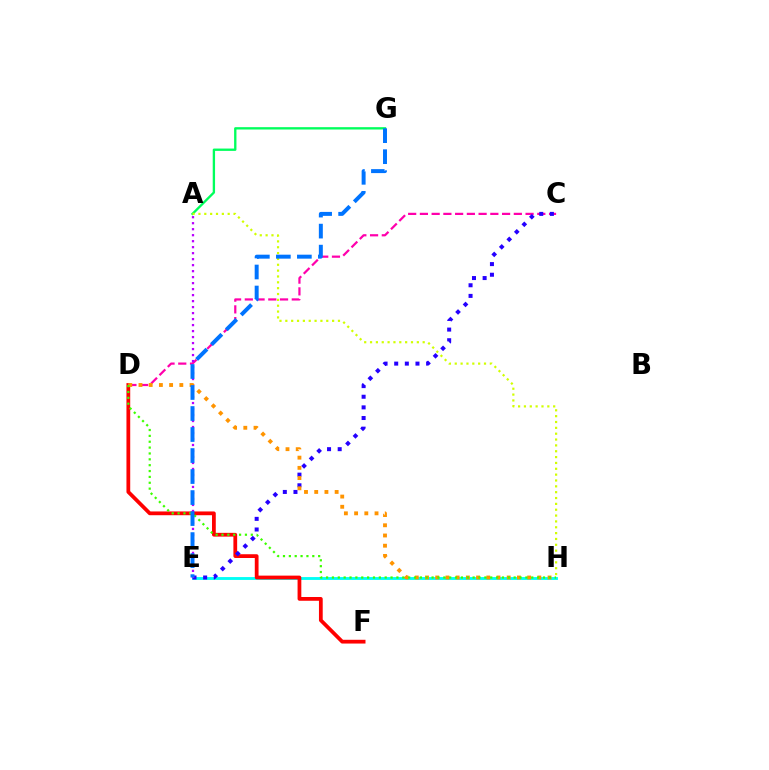{('E', 'H'): [{'color': '#00fff6', 'line_style': 'solid', 'thickness': 2.06}], ('D', 'F'): [{'color': '#ff0000', 'line_style': 'solid', 'thickness': 2.71}], ('A', 'G'): [{'color': '#00ff5c', 'line_style': 'solid', 'thickness': 1.68}], ('A', 'H'): [{'color': '#d1ff00', 'line_style': 'dotted', 'thickness': 1.59}], ('C', 'D'): [{'color': '#ff00ac', 'line_style': 'dashed', 'thickness': 1.59}], ('C', 'E'): [{'color': '#2500ff', 'line_style': 'dotted', 'thickness': 2.89}], ('A', 'E'): [{'color': '#b900ff', 'line_style': 'dotted', 'thickness': 1.63}], ('D', 'H'): [{'color': '#ff9400', 'line_style': 'dotted', 'thickness': 2.77}, {'color': '#3dff00', 'line_style': 'dotted', 'thickness': 1.59}], ('E', 'G'): [{'color': '#0074ff', 'line_style': 'dashed', 'thickness': 2.85}]}